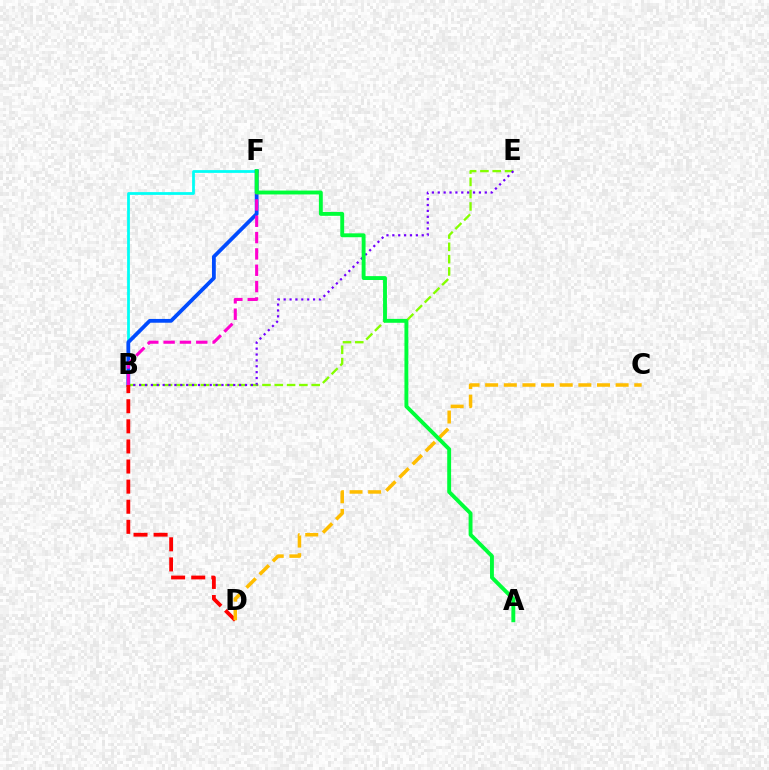{('B', 'F'): [{'color': '#00fff6', 'line_style': 'solid', 'thickness': 1.99}, {'color': '#004bff', 'line_style': 'solid', 'thickness': 2.72}, {'color': '#ff00cf', 'line_style': 'dashed', 'thickness': 2.22}], ('B', 'E'): [{'color': '#84ff00', 'line_style': 'dashed', 'thickness': 1.67}, {'color': '#7200ff', 'line_style': 'dotted', 'thickness': 1.6}], ('B', 'D'): [{'color': '#ff0000', 'line_style': 'dashed', 'thickness': 2.73}], ('C', 'D'): [{'color': '#ffbd00', 'line_style': 'dashed', 'thickness': 2.53}], ('A', 'F'): [{'color': '#00ff39', 'line_style': 'solid', 'thickness': 2.8}]}